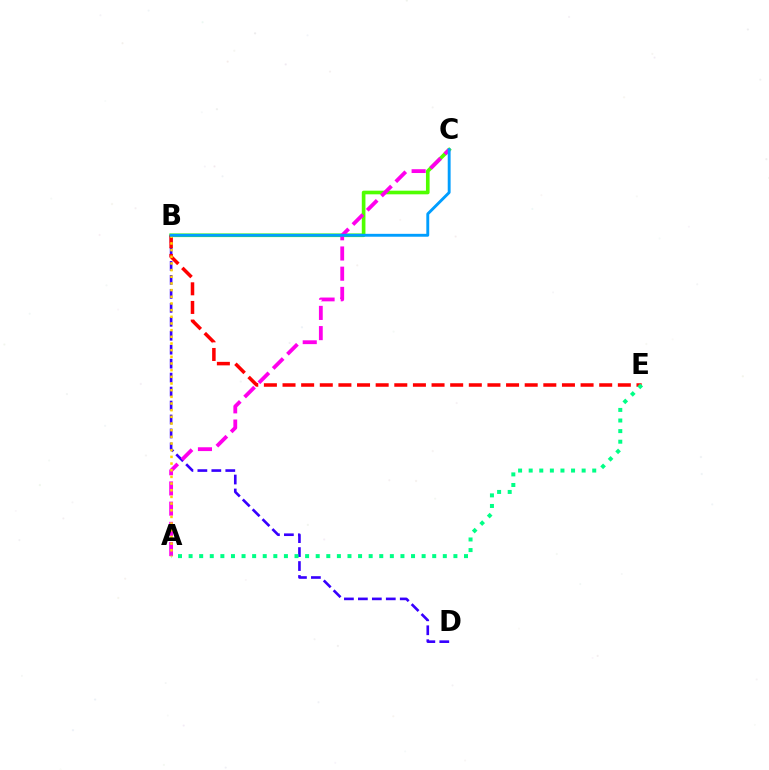{('B', 'C'): [{'color': '#4fff00', 'line_style': 'solid', 'thickness': 2.62}, {'color': '#009eff', 'line_style': 'solid', 'thickness': 2.08}], ('B', 'D'): [{'color': '#3700ff', 'line_style': 'dashed', 'thickness': 1.9}], ('A', 'C'): [{'color': '#ff00ed', 'line_style': 'dashed', 'thickness': 2.74}], ('B', 'E'): [{'color': '#ff0000', 'line_style': 'dashed', 'thickness': 2.53}], ('A', 'E'): [{'color': '#00ff86', 'line_style': 'dotted', 'thickness': 2.88}], ('A', 'B'): [{'color': '#ffd500', 'line_style': 'dotted', 'thickness': 1.81}]}